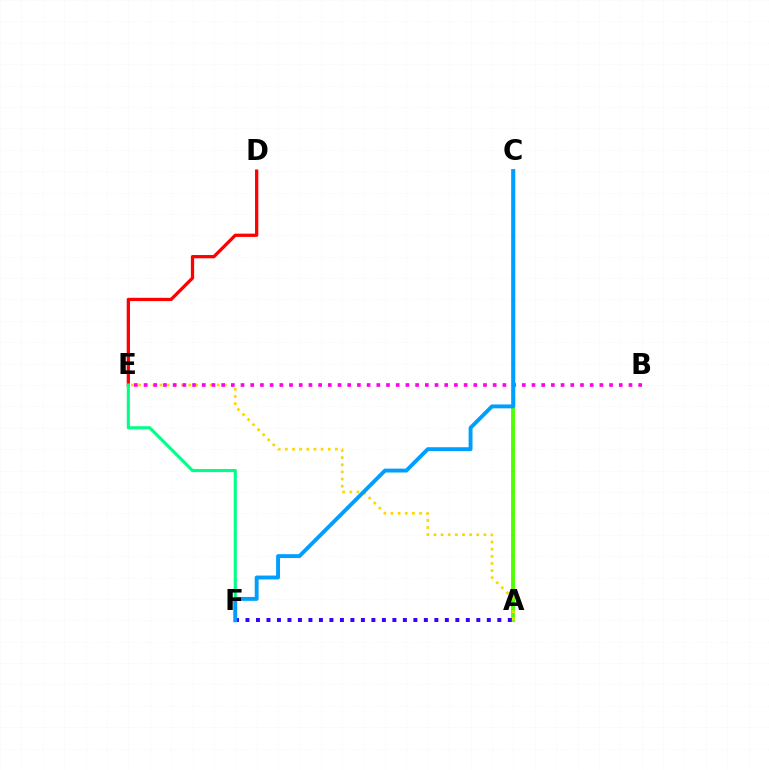{('A', 'C'): [{'color': '#4fff00', 'line_style': 'solid', 'thickness': 2.78}], ('A', 'F'): [{'color': '#3700ff', 'line_style': 'dotted', 'thickness': 2.85}], ('D', 'E'): [{'color': '#ff0000', 'line_style': 'solid', 'thickness': 2.35}], ('E', 'F'): [{'color': '#00ff86', 'line_style': 'solid', 'thickness': 2.25}], ('A', 'E'): [{'color': '#ffd500', 'line_style': 'dotted', 'thickness': 1.94}], ('B', 'E'): [{'color': '#ff00ed', 'line_style': 'dotted', 'thickness': 2.64}], ('C', 'F'): [{'color': '#009eff', 'line_style': 'solid', 'thickness': 2.8}]}